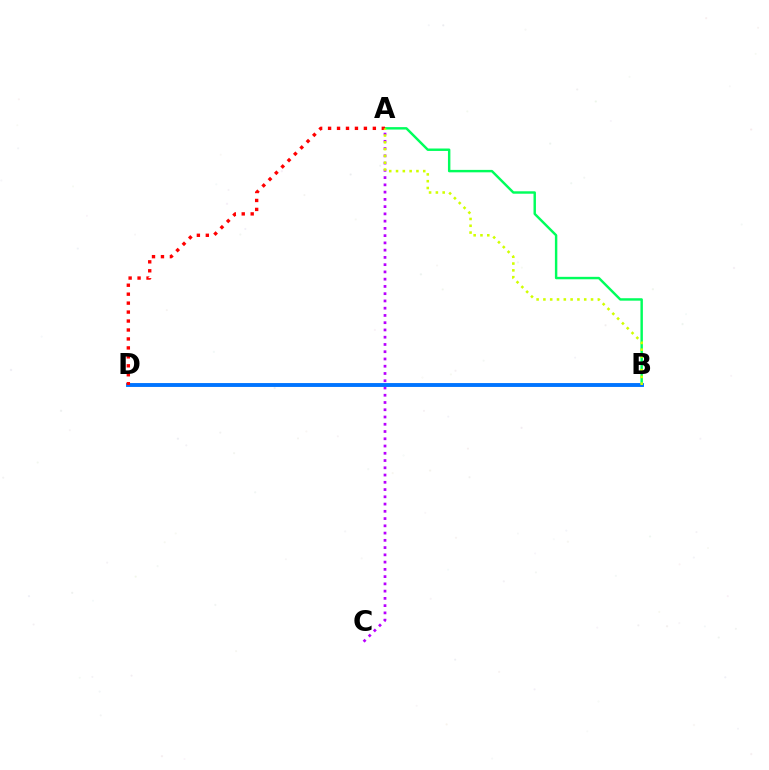{('A', 'C'): [{'color': '#b900ff', 'line_style': 'dotted', 'thickness': 1.97}], ('A', 'B'): [{'color': '#00ff5c', 'line_style': 'solid', 'thickness': 1.75}, {'color': '#d1ff00', 'line_style': 'dotted', 'thickness': 1.85}], ('B', 'D'): [{'color': '#0074ff', 'line_style': 'solid', 'thickness': 2.79}], ('A', 'D'): [{'color': '#ff0000', 'line_style': 'dotted', 'thickness': 2.43}]}